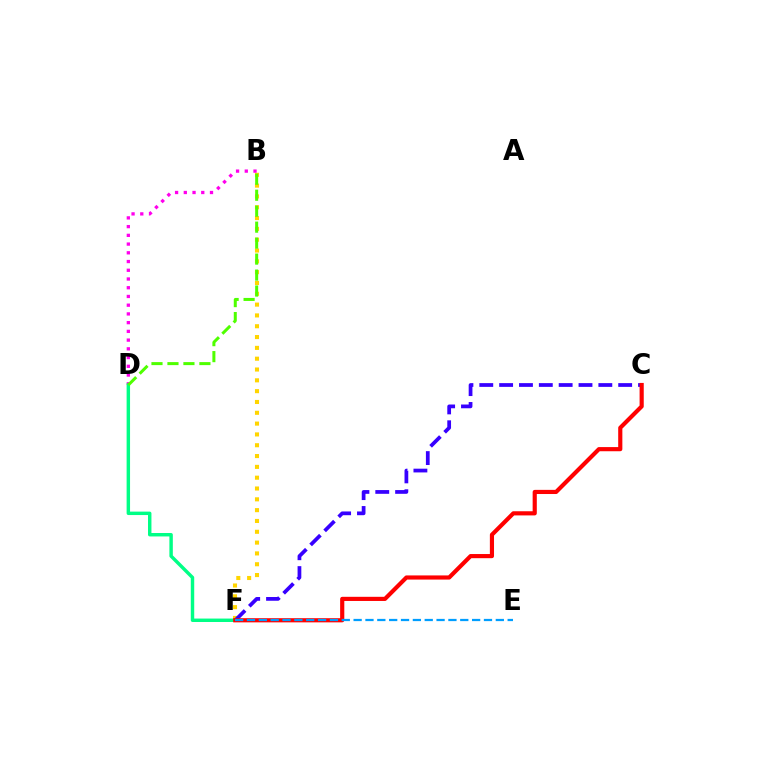{('B', 'F'): [{'color': '#ffd500', 'line_style': 'dotted', 'thickness': 2.94}], ('B', 'D'): [{'color': '#ff00ed', 'line_style': 'dotted', 'thickness': 2.37}, {'color': '#4fff00', 'line_style': 'dashed', 'thickness': 2.17}], ('D', 'F'): [{'color': '#00ff86', 'line_style': 'solid', 'thickness': 2.48}], ('C', 'F'): [{'color': '#3700ff', 'line_style': 'dashed', 'thickness': 2.7}, {'color': '#ff0000', 'line_style': 'solid', 'thickness': 2.99}], ('E', 'F'): [{'color': '#009eff', 'line_style': 'dashed', 'thickness': 1.61}]}